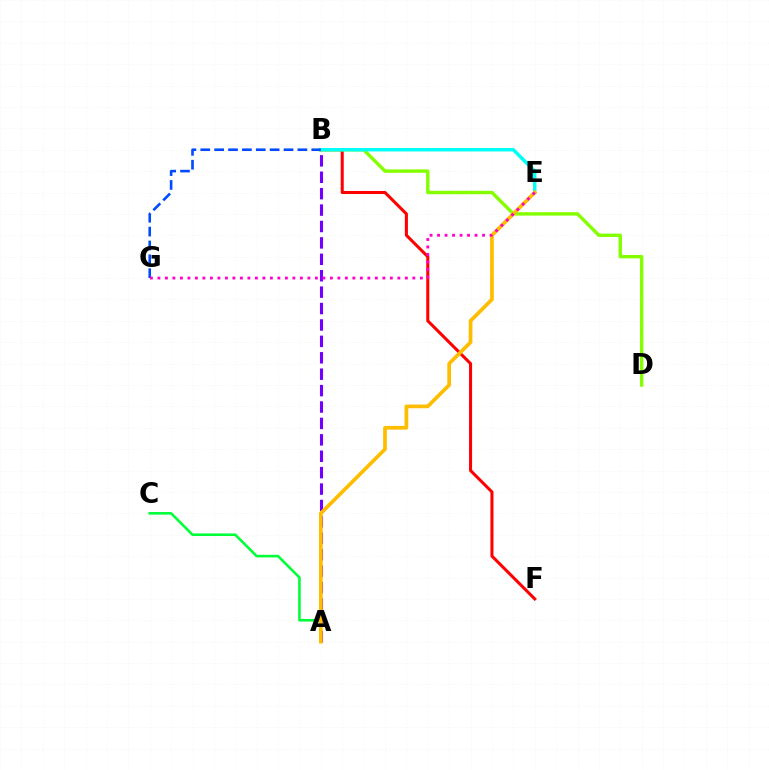{('A', 'C'): [{'color': '#00ff39', 'line_style': 'solid', 'thickness': 1.87}], ('B', 'F'): [{'color': '#ff0000', 'line_style': 'solid', 'thickness': 2.19}], ('B', 'D'): [{'color': '#84ff00', 'line_style': 'solid', 'thickness': 2.46}], ('B', 'E'): [{'color': '#00fff6', 'line_style': 'solid', 'thickness': 2.49}], ('A', 'B'): [{'color': '#7200ff', 'line_style': 'dashed', 'thickness': 2.23}], ('B', 'G'): [{'color': '#004bff', 'line_style': 'dashed', 'thickness': 1.88}], ('A', 'E'): [{'color': '#ffbd00', 'line_style': 'solid', 'thickness': 2.67}], ('E', 'G'): [{'color': '#ff00cf', 'line_style': 'dotted', 'thickness': 2.04}]}